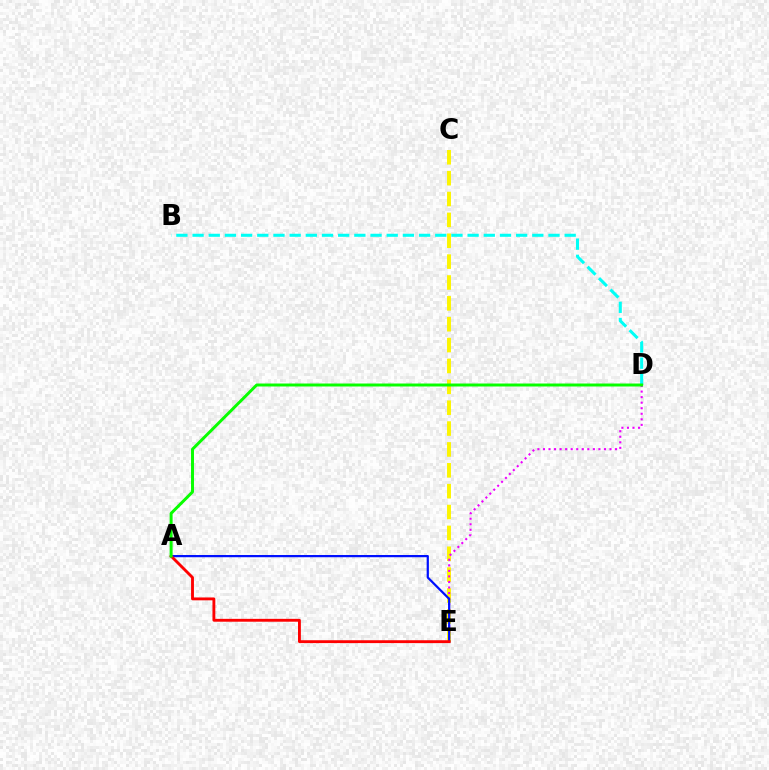{('C', 'E'): [{'color': '#fcf500', 'line_style': 'dashed', 'thickness': 2.83}], ('D', 'E'): [{'color': '#ee00ff', 'line_style': 'dotted', 'thickness': 1.51}], ('B', 'D'): [{'color': '#00fff6', 'line_style': 'dashed', 'thickness': 2.2}], ('A', 'E'): [{'color': '#0010ff', 'line_style': 'solid', 'thickness': 1.6}, {'color': '#ff0000', 'line_style': 'solid', 'thickness': 2.06}], ('A', 'D'): [{'color': '#08ff00', 'line_style': 'solid', 'thickness': 2.14}]}